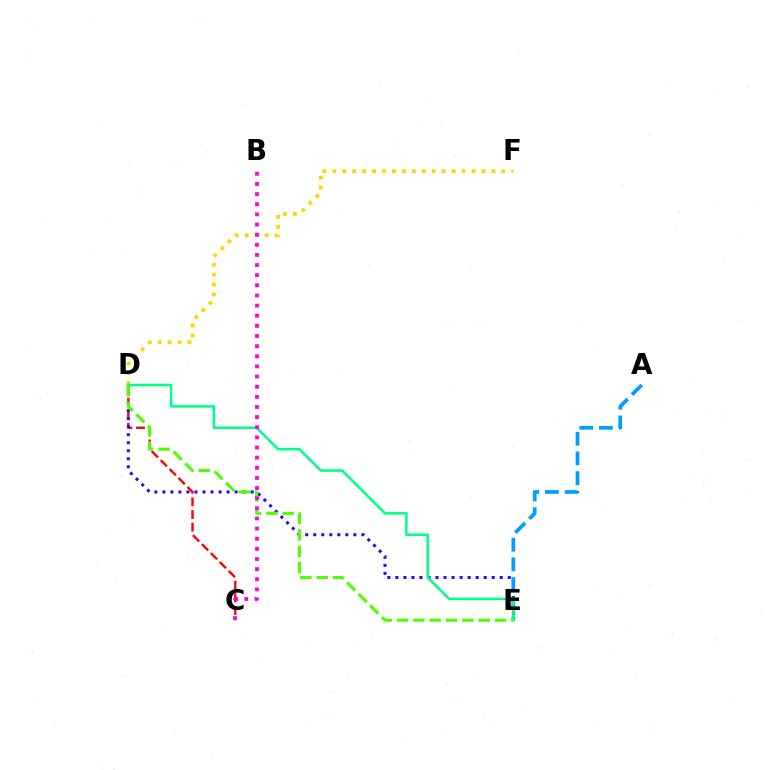{('C', 'D'): [{'color': '#ff0000', 'line_style': 'dashed', 'thickness': 1.72}], ('D', 'E'): [{'color': '#3700ff', 'line_style': 'dotted', 'thickness': 2.18}, {'color': '#00ff86', 'line_style': 'solid', 'thickness': 1.83}, {'color': '#4fff00', 'line_style': 'dashed', 'thickness': 2.22}], ('D', 'F'): [{'color': '#ffd500', 'line_style': 'dotted', 'thickness': 2.7}], ('A', 'E'): [{'color': '#009eff', 'line_style': 'dashed', 'thickness': 2.68}], ('B', 'C'): [{'color': '#ff00ed', 'line_style': 'dotted', 'thickness': 2.75}]}